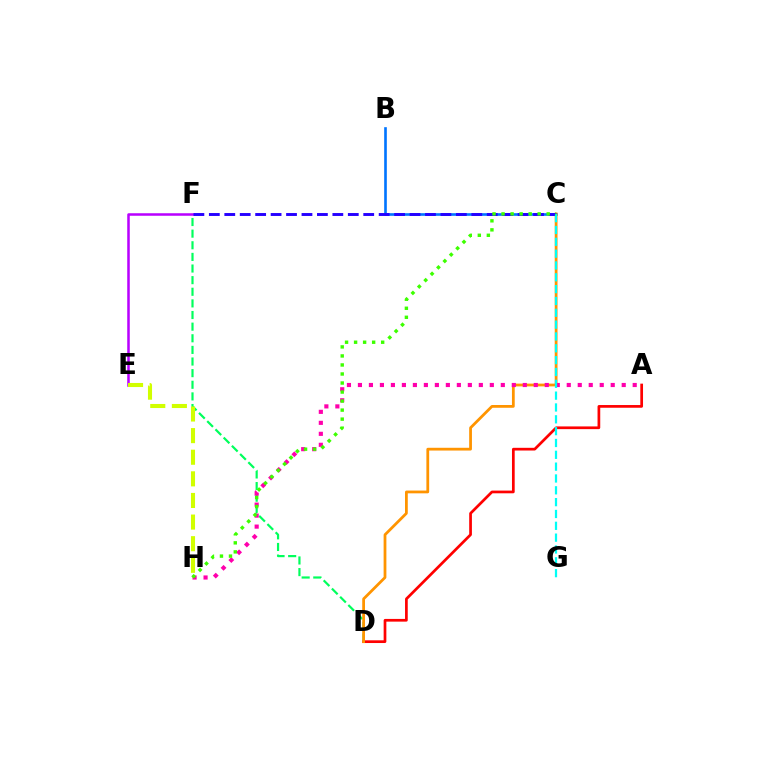{('B', 'C'): [{'color': '#0074ff', 'line_style': 'solid', 'thickness': 1.9}], ('D', 'F'): [{'color': '#00ff5c', 'line_style': 'dashed', 'thickness': 1.58}], ('A', 'D'): [{'color': '#ff0000', 'line_style': 'solid', 'thickness': 1.95}], ('C', 'D'): [{'color': '#ff9400', 'line_style': 'solid', 'thickness': 1.99}], ('A', 'H'): [{'color': '#ff00ac', 'line_style': 'dotted', 'thickness': 2.99}], ('E', 'F'): [{'color': '#b900ff', 'line_style': 'solid', 'thickness': 1.82}], ('E', 'H'): [{'color': '#d1ff00', 'line_style': 'dashed', 'thickness': 2.94}], ('C', 'F'): [{'color': '#2500ff', 'line_style': 'dashed', 'thickness': 2.1}], ('C', 'G'): [{'color': '#00fff6', 'line_style': 'dashed', 'thickness': 1.61}], ('C', 'H'): [{'color': '#3dff00', 'line_style': 'dotted', 'thickness': 2.45}]}